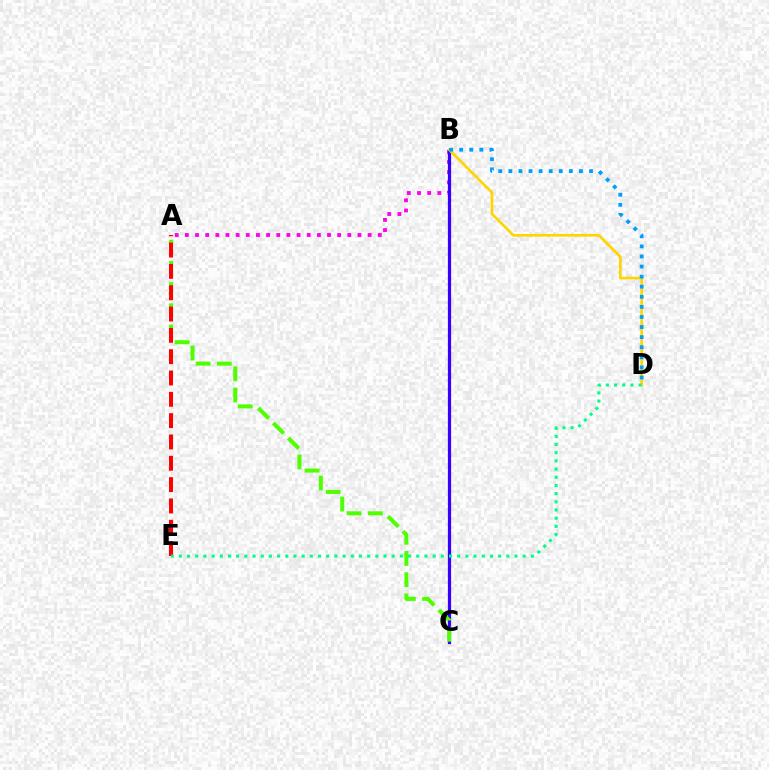{('A', 'B'): [{'color': '#ff00ed', 'line_style': 'dotted', 'thickness': 2.76}], ('B', 'C'): [{'color': '#3700ff', 'line_style': 'solid', 'thickness': 2.32}], ('B', 'D'): [{'color': '#ffd500', 'line_style': 'solid', 'thickness': 1.92}, {'color': '#009eff', 'line_style': 'dotted', 'thickness': 2.74}], ('A', 'C'): [{'color': '#4fff00', 'line_style': 'dashed', 'thickness': 2.88}], ('A', 'E'): [{'color': '#ff0000', 'line_style': 'dashed', 'thickness': 2.9}], ('D', 'E'): [{'color': '#00ff86', 'line_style': 'dotted', 'thickness': 2.22}]}